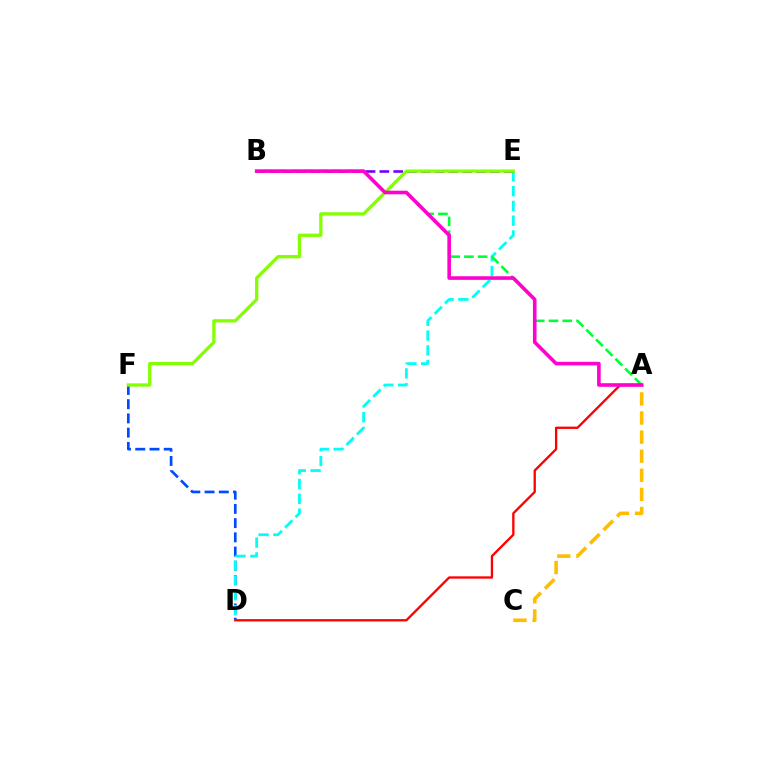{('D', 'F'): [{'color': '#004bff', 'line_style': 'dashed', 'thickness': 1.93}], ('D', 'E'): [{'color': '#00fff6', 'line_style': 'dashed', 'thickness': 2.01}], ('A', 'B'): [{'color': '#00ff39', 'line_style': 'dashed', 'thickness': 1.87}, {'color': '#ff00cf', 'line_style': 'solid', 'thickness': 2.58}], ('A', 'D'): [{'color': '#ff0000', 'line_style': 'solid', 'thickness': 1.67}], ('B', 'E'): [{'color': '#7200ff', 'line_style': 'dashed', 'thickness': 1.88}], ('A', 'C'): [{'color': '#ffbd00', 'line_style': 'dashed', 'thickness': 2.59}], ('E', 'F'): [{'color': '#84ff00', 'line_style': 'solid', 'thickness': 2.35}]}